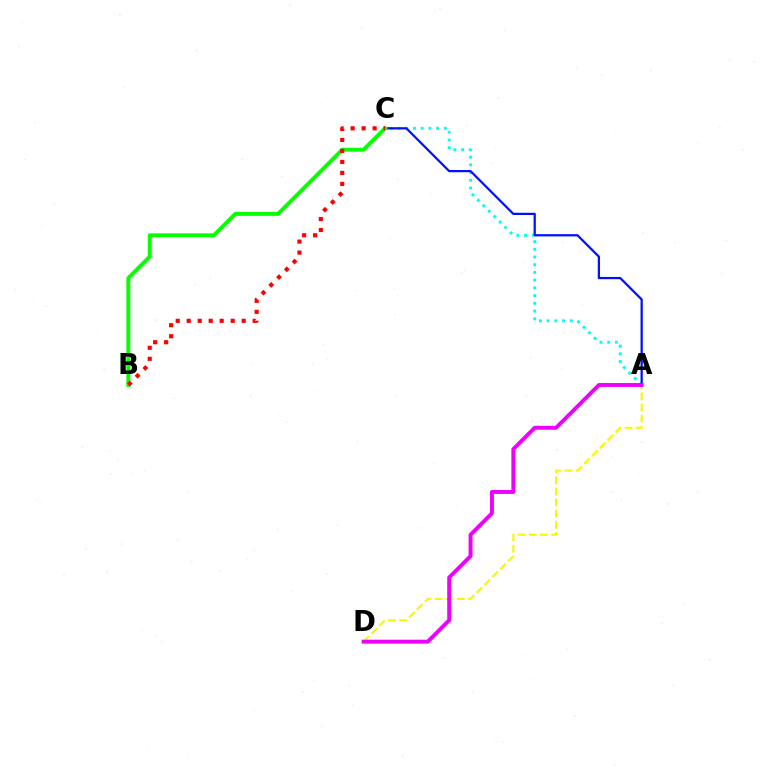{('A', 'C'): [{'color': '#00fff6', 'line_style': 'dotted', 'thickness': 2.1}, {'color': '#0010ff', 'line_style': 'solid', 'thickness': 1.62}], ('A', 'D'): [{'color': '#fcf500', 'line_style': 'dashed', 'thickness': 1.51}, {'color': '#ee00ff', 'line_style': 'solid', 'thickness': 2.82}], ('B', 'C'): [{'color': '#08ff00', 'line_style': 'solid', 'thickness': 2.84}, {'color': '#ff0000', 'line_style': 'dotted', 'thickness': 2.99}]}